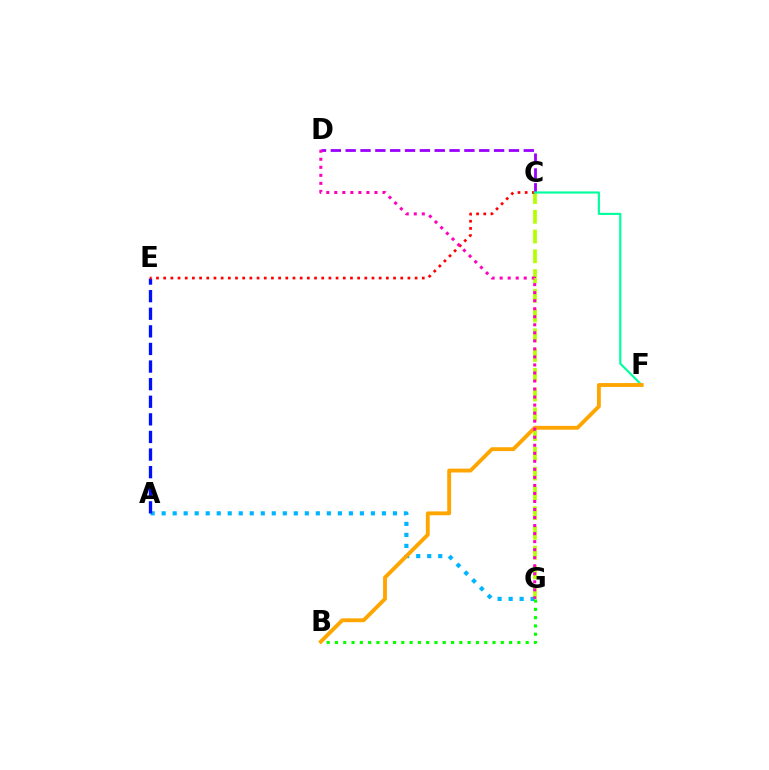{('A', 'G'): [{'color': '#00b5ff', 'line_style': 'dotted', 'thickness': 2.99}], ('A', 'E'): [{'color': '#0010ff', 'line_style': 'dashed', 'thickness': 2.39}], ('C', 'D'): [{'color': '#9b00ff', 'line_style': 'dashed', 'thickness': 2.02}], ('C', 'G'): [{'color': '#b3ff00', 'line_style': 'dashed', 'thickness': 2.68}], ('C', 'E'): [{'color': '#ff0000', 'line_style': 'dotted', 'thickness': 1.95}], ('C', 'F'): [{'color': '#00ff9d', 'line_style': 'solid', 'thickness': 1.55}], ('B', 'F'): [{'color': '#ffa500', 'line_style': 'solid', 'thickness': 2.78}], ('B', 'G'): [{'color': '#08ff00', 'line_style': 'dotted', 'thickness': 2.25}], ('D', 'G'): [{'color': '#ff00bd', 'line_style': 'dotted', 'thickness': 2.18}]}